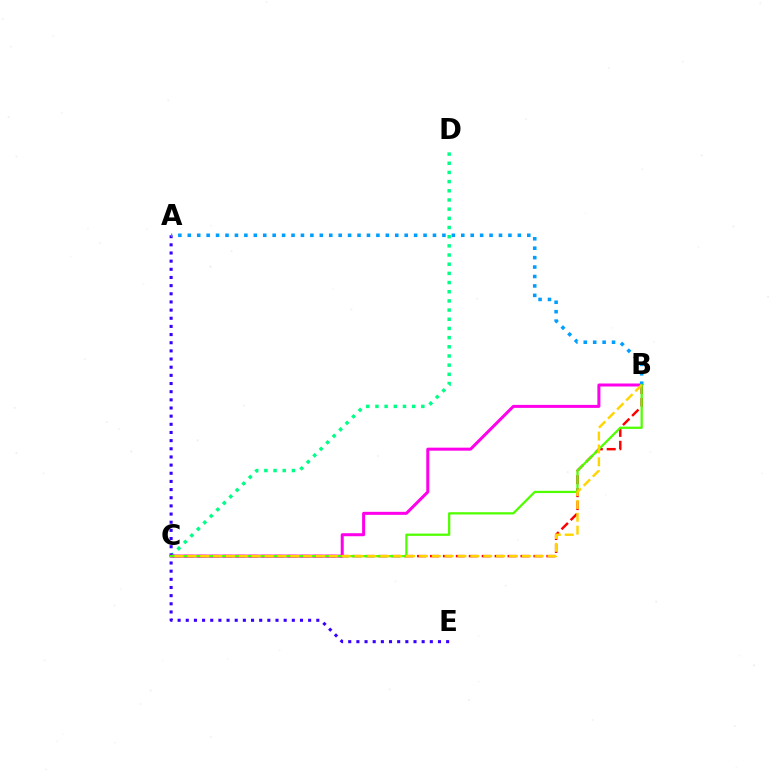{('B', 'C'): [{'color': '#ff0000', 'line_style': 'dashed', 'thickness': 1.76}, {'color': '#ff00ed', 'line_style': 'solid', 'thickness': 2.17}, {'color': '#4fff00', 'line_style': 'solid', 'thickness': 1.62}, {'color': '#ffd500', 'line_style': 'dashed', 'thickness': 1.75}], ('C', 'D'): [{'color': '#00ff86', 'line_style': 'dotted', 'thickness': 2.49}], ('A', 'E'): [{'color': '#3700ff', 'line_style': 'dotted', 'thickness': 2.22}], ('A', 'B'): [{'color': '#009eff', 'line_style': 'dotted', 'thickness': 2.56}]}